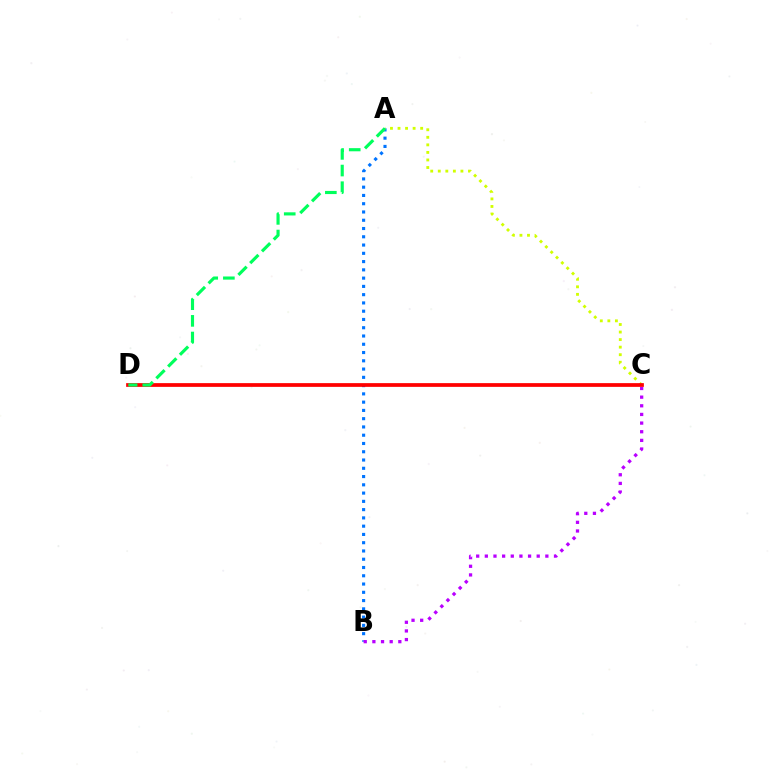{('A', 'B'): [{'color': '#0074ff', 'line_style': 'dotted', 'thickness': 2.25}], ('B', 'C'): [{'color': '#b900ff', 'line_style': 'dotted', 'thickness': 2.35}], ('A', 'C'): [{'color': '#d1ff00', 'line_style': 'dotted', 'thickness': 2.05}], ('C', 'D'): [{'color': '#ff0000', 'line_style': 'solid', 'thickness': 2.69}], ('A', 'D'): [{'color': '#00ff5c', 'line_style': 'dashed', 'thickness': 2.26}]}